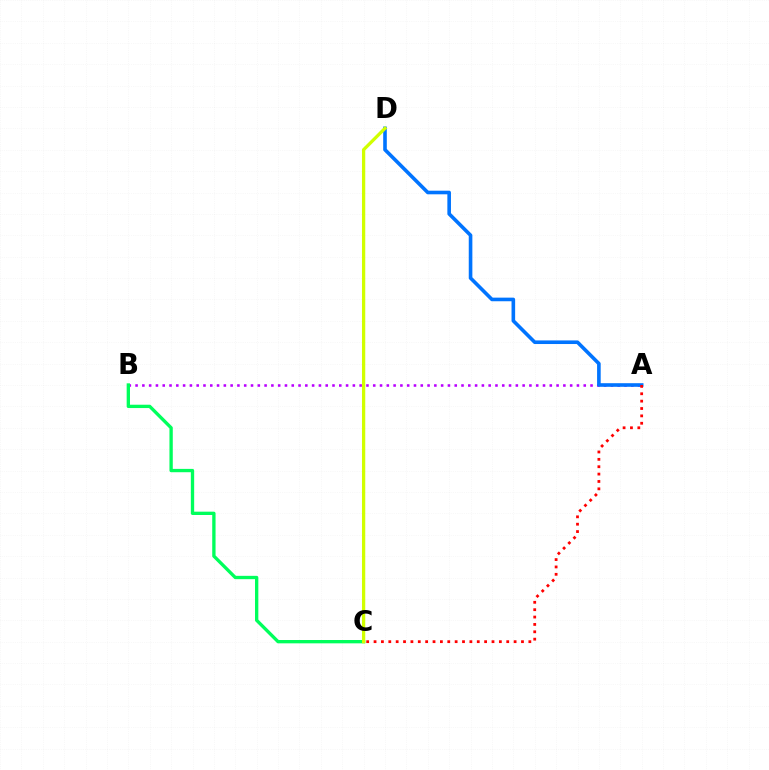{('A', 'B'): [{'color': '#b900ff', 'line_style': 'dotted', 'thickness': 1.84}], ('A', 'D'): [{'color': '#0074ff', 'line_style': 'solid', 'thickness': 2.6}], ('A', 'C'): [{'color': '#ff0000', 'line_style': 'dotted', 'thickness': 2.0}], ('B', 'C'): [{'color': '#00ff5c', 'line_style': 'solid', 'thickness': 2.4}], ('C', 'D'): [{'color': '#d1ff00', 'line_style': 'solid', 'thickness': 2.36}]}